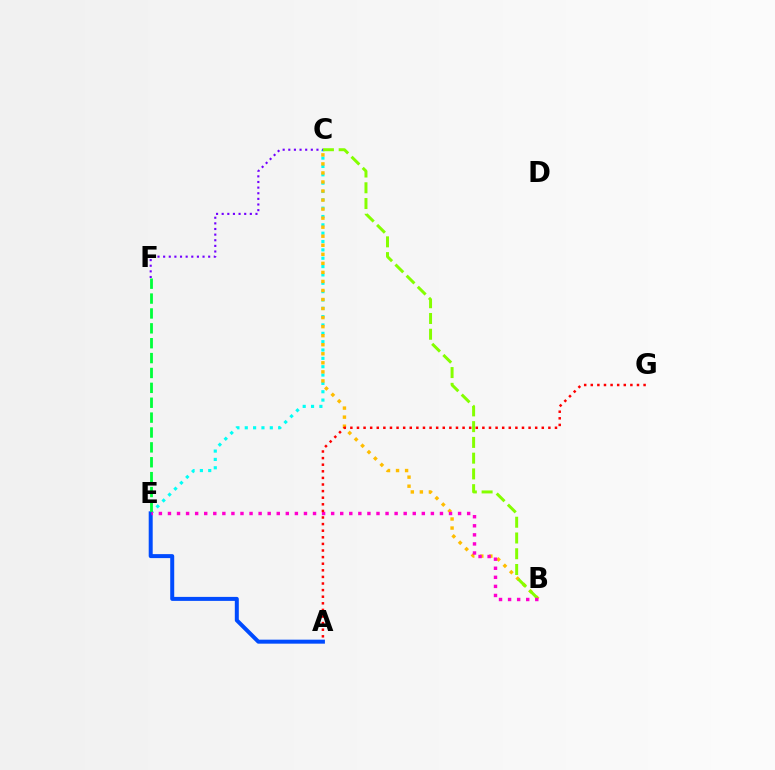{('C', 'E'): [{'color': '#00fff6', 'line_style': 'dotted', 'thickness': 2.27}], ('A', 'E'): [{'color': '#004bff', 'line_style': 'solid', 'thickness': 2.87}], ('E', 'F'): [{'color': '#00ff39', 'line_style': 'dashed', 'thickness': 2.02}], ('B', 'C'): [{'color': '#ffbd00', 'line_style': 'dotted', 'thickness': 2.46}, {'color': '#84ff00', 'line_style': 'dashed', 'thickness': 2.14}], ('B', 'E'): [{'color': '#ff00cf', 'line_style': 'dotted', 'thickness': 2.46}], ('C', 'F'): [{'color': '#7200ff', 'line_style': 'dotted', 'thickness': 1.53}], ('A', 'G'): [{'color': '#ff0000', 'line_style': 'dotted', 'thickness': 1.79}]}